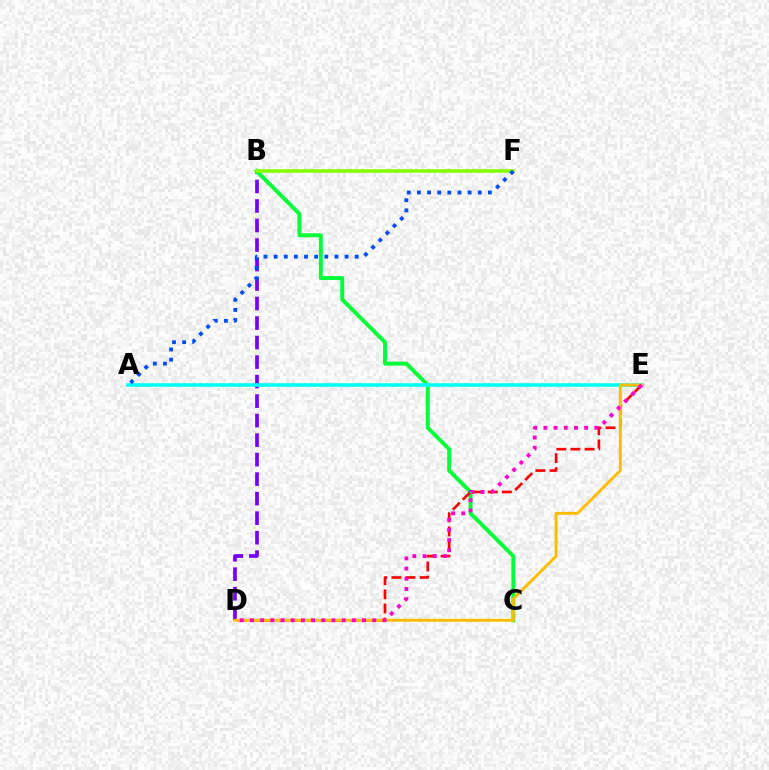{('B', 'D'): [{'color': '#7200ff', 'line_style': 'dashed', 'thickness': 2.65}], ('B', 'C'): [{'color': '#00ff39', 'line_style': 'solid', 'thickness': 2.83}], ('D', 'E'): [{'color': '#ff0000', 'line_style': 'dashed', 'thickness': 1.92}, {'color': '#ffbd00', 'line_style': 'solid', 'thickness': 2.11}, {'color': '#ff00cf', 'line_style': 'dotted', 'thickness': 2.77}], ('B', 'F'): [{'color': '#84ff00', 'line_style': 'solid', 'thickness': 2.58}], ('A', 'E'): [{'color': '#00fff6', 'line_style': 'solid', 'thickness': 2.6}], ('A', 'F'): [{'color': '#004bff', 'line_style': 'dotted', 'thickness': 2.75}]}